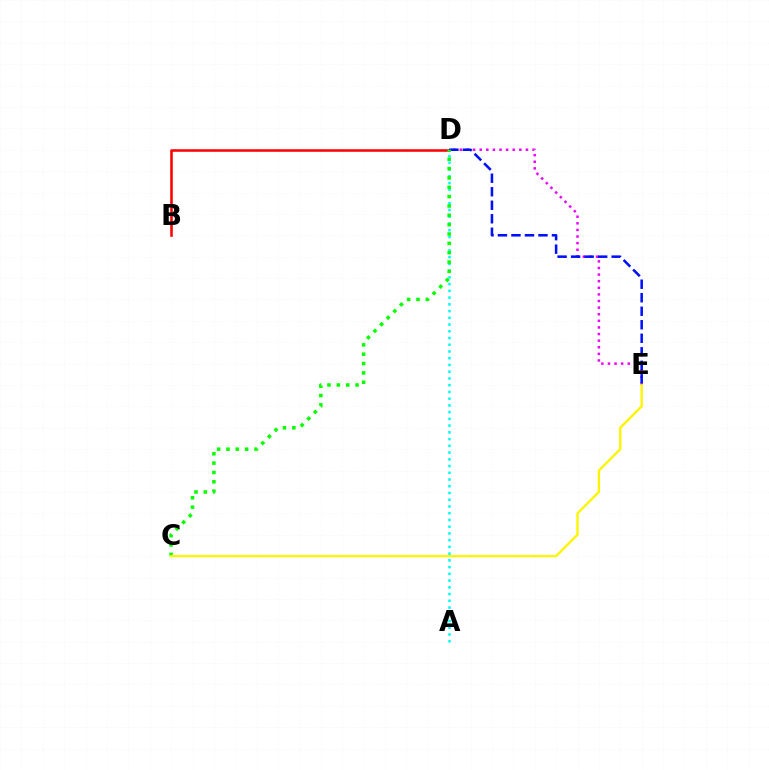{('A', 'D'): [{'color': '#00fff6', 'line_style': 'dotted', 'thickness': 1.83}], ('B', 'D'): [{'color': '#ff0000', 'line_style': 'solid', 'thickness': 1.84}], ('D', 'E'): [{'color': '#ee00ff', 'line_style': 'dotted', 'thickness': 1.79}, {'color': '#0010ff', 'line_style': 'dashed', 'thickness': 1.84}], ('C', 'D'): [{'color': '#08ff00', 'line_style': 'dotted', 'thickness': 2.54}], ('C', 'E'): [{'color': '#fcf500', 'line_style': 'solid', 'thickness': 1.68}]}